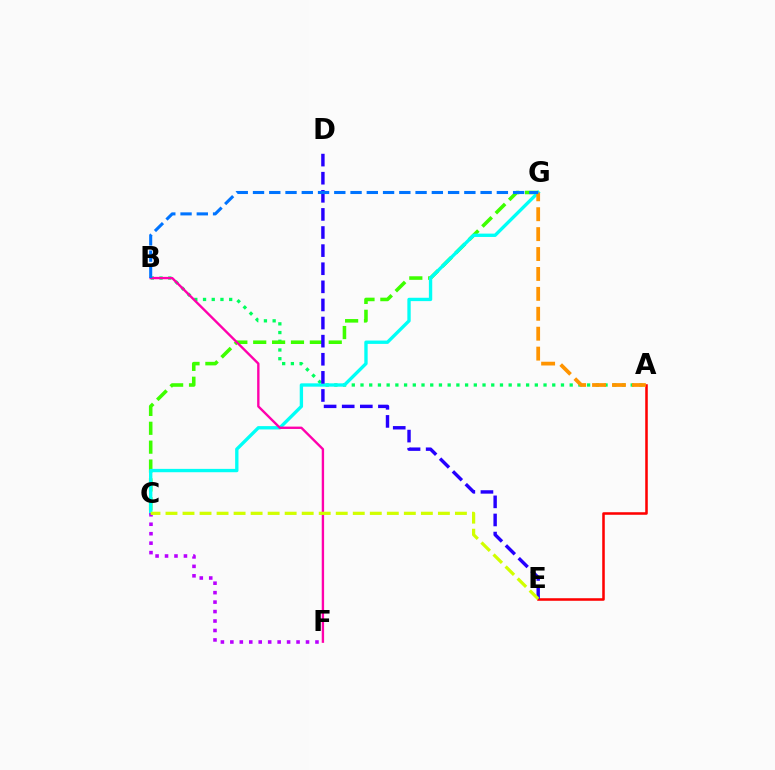{('A', 'E'): [{'color': '#ff0000', 'line_style': 'solid', 'thickness': 1.84}], ('A', 'B'): [{'color': '#00ff5c', 'line_style': 'dotted', 'thickness': 2.37}], ('C', 'G'): [{'color': '#3dff00', 'line_style': 'dashed', 'thickness': 2.57}, {'color': '#00fff6', 'line_style': 'solid', 'thickness': 2.41}], ('D', 'E'): [{'color': '#2500ff', 'line_style': 'dashed', 'thickness': 2.46}], ('B', 'F'): [{'color': '#ff00ac', 'line_style': 'solid', 'thickness': 1.7}], ('A', 'G'): [{'color': '#ff9400', 'line_style': 'dashed', 'thickness': 2.71}], ('B', 'G'): [{'color': '#0074ff', 'line_style': 'dashed', 'thickness': 2.21}], ('C', 'F'): [{'color': '#b900ff', 'line_style': 'dotted', 'thickness': 2.57}], ('C', 'E'): [{'color': '#d1ff00', 'line_style': 'dashed', 'thickness': 2.31}]}